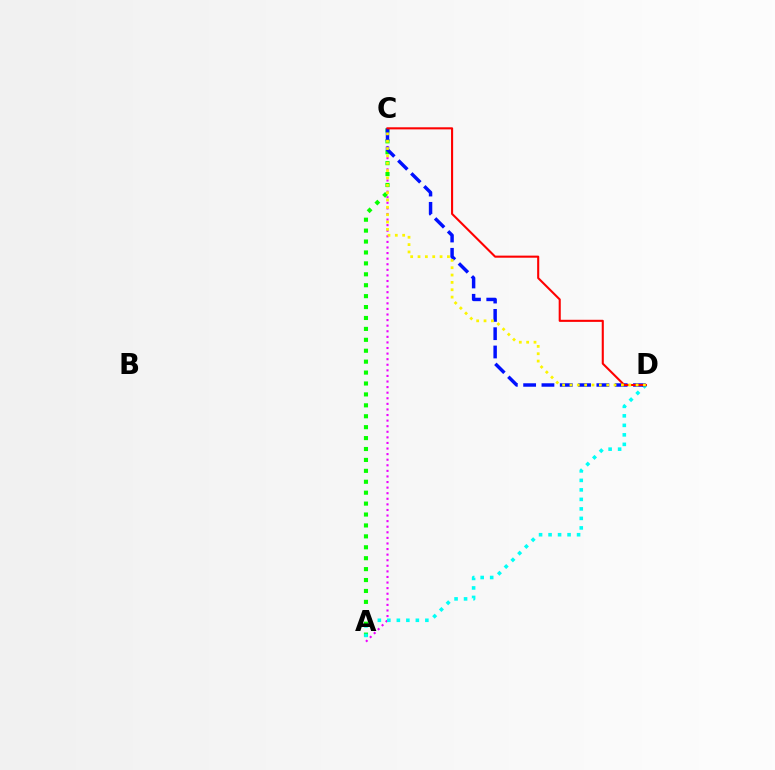{('A', 'C'): [{'color': '#ee00ff', 'line_style': 'dotted', 'thickness': 1.52}, {'color': '#08ff00', 'line_style': 'dotted', 'thickness': 2.97}], ('A', 'D'): [{'color': '#00fff6', 'line_style': 'dotted', 'thickness': 2.58}], ('C', 'D'): [{'color': '#0010ff', 'line_style': 'dashed', 'thickness': 2.49}, {'color': '#ff0000', 'line_style': 'solid', 'thickness': 1.51}, {'color': '#fcf500', 'line_style': 'dotted', 'thickness': 2.0}]}